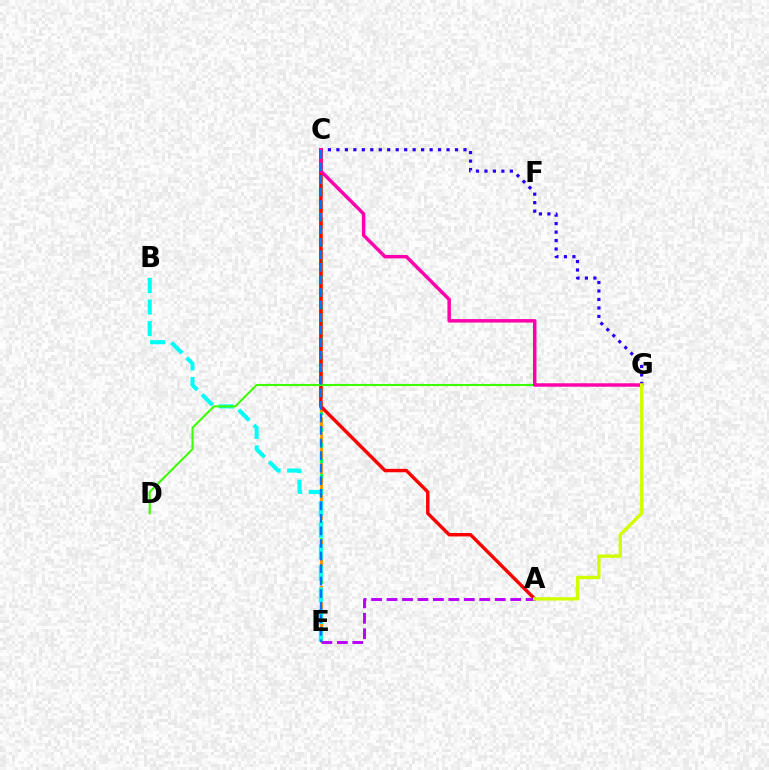{('C', 'E'): [{'color': '#00ff5c', 'line_style': 'dashed', 'thickness': 2.29}, {'color': '#ff9400', 'line_style': 'dashed', 'thickness': 2.08}, {'color': '#0074ff', 'line_style': 'dashed', 'thickness': 1.7}], ('A', 'C'): [{'color': '#ff0000', 'line_style': 'solid', 'thickness': 2.46}], ('B', 'E'): [{'color': '#00fff6', 'line_style': 'dashed', 'thickness': 2.92}], ('D', 'G'): [{'color': '#3dff00', 'line_style': 'solid', 'thickness': 1.5}], ('C', 'G'): [{'color': '#2500ff', 'line_style': 'dotted', 'thickness': 2.3}, {'color': '#ff00ac', 'line_style': 'solid', 'thickness': 2.49}], ('A', 'E'): [{'color': '#b900ff', 'line_style': 'dashed', 'thickness': 2.1}], ('A', 'G'): [{'color': '#d1ff00', 'line_style': 'solid', 'thickness': 2.41}]}